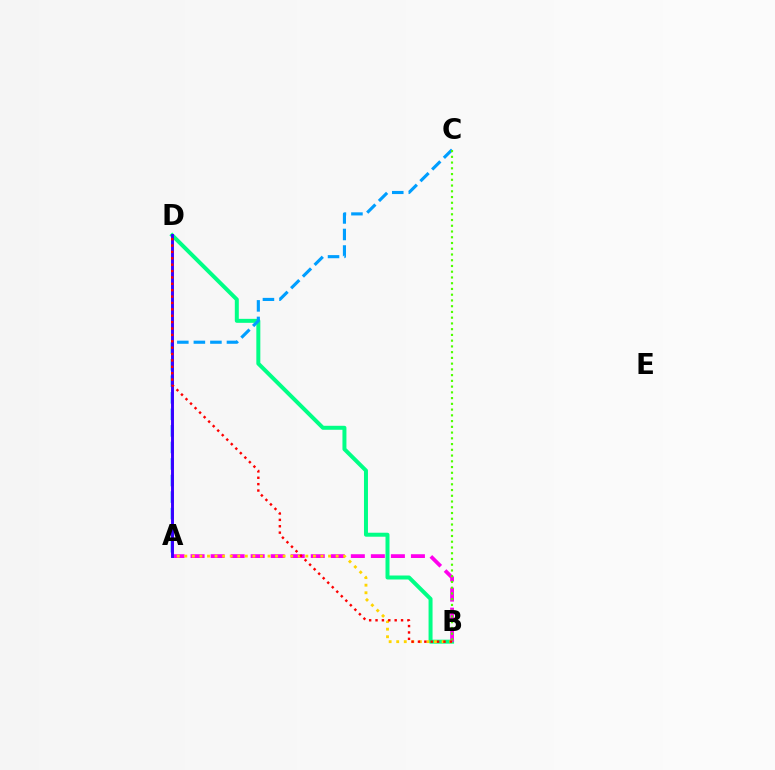{('B', 'D'): [{'color': '#00ff86', 'line_style': 'solid', 'thickness': 2.87}, {'color': '#ff0000', 'line_style': 'dotted', 'thickness': 1.73}], ('A', 'B'): [{'color': '#ff00ed', 'line_style': 'dashed', 'thickness': 2.72}, {'color': '#ffd500', 'line_style': 'dotted', 'thickness': 2.06}], ('A', 'C'): [{'color': '#009eff', 'line_style': 'dashed', 'thickness': 2.25}], ('A', 'D'): [{'color': '#3700ff', 'line_style': 'solid', 'thickness': 2.1}], ('B', 'C'): [{'color': '#4fff00', 'line_style': 'dotted', 'thickness': 1.56}]}